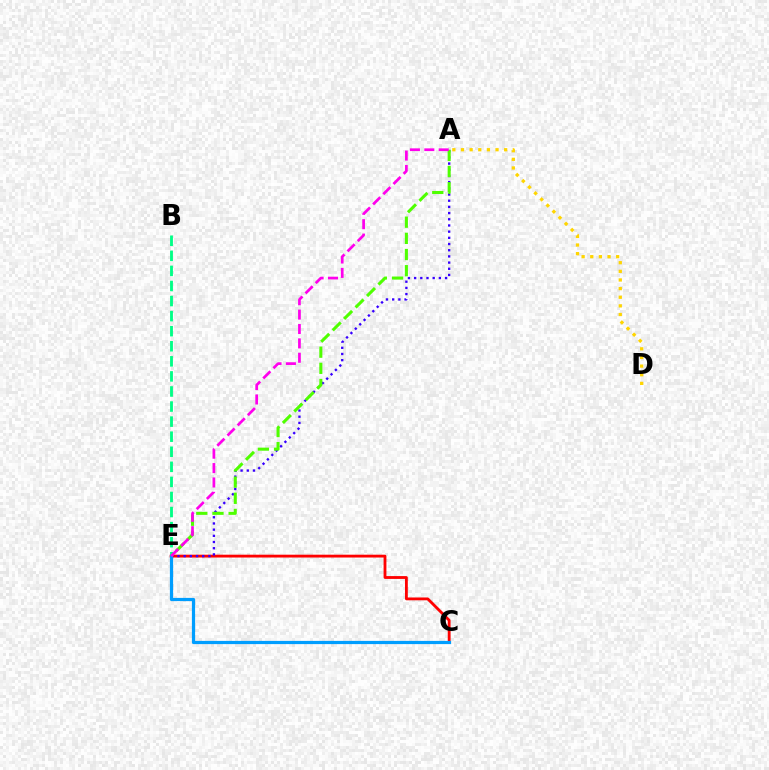{('C', 'E'): [{'color': '#ff0000', 'line_style': 'solid', 'thickness': 2.04}, {'color': '#009eff', 'line_style': 'solid', 'thickness': 2.31}], ('A', 'E'): [{'color': '#3700ff', 'line_style': 'dotted', 'thickness': 1.68}, {'color': '#4fff00', 'line_style': 'dashed', 'thickness': 2.2}, {'color': '#ff00ed', 'line_style': 'dashed', 'thickness': 1.95}], ('B', 'E'): [{'color': '#00ff86', 'line_style': 'dashed', 'thickness': 2.05}], ('A', 'D'): [{'color': '#ffd500', 'line_style': 'dotted', 'thickness': 2.35}]}